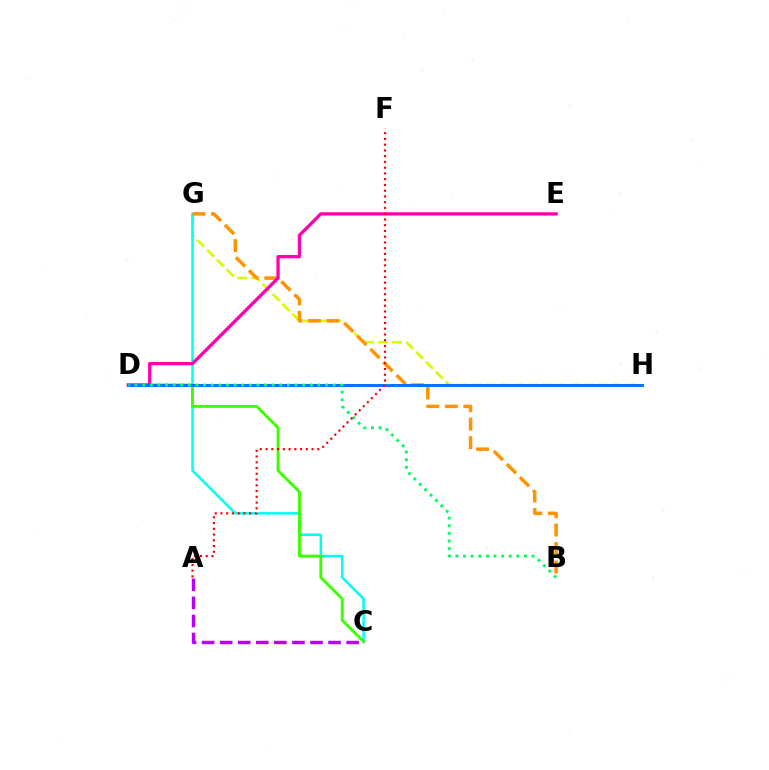{('G', 'H'): [{'color': '#d1ff00', 'line_style': 'dashed', 'thickness': 1.9}], ('C', 'G'): [{'color': '#00fff6', 'line_style': 'solid', 'thickness': 1.81}], ('C', 'D'): [{'color': '#3dff00', 'line_style': 'solid', 'thickness': 2.09}], ('B', 'G'): [{'color': '#ff9400', 'line_style': 'dashed', 'thickness': 2.51}], ('D', 'E'): [{'color': '#ff00ac', 'line_style': 'solid', 'thickness': 2.36}], ('D', 'H'): [{'color': '#2500ff', 'line_style': 'dotted', 'thickness': 1.89}, {'color': '#0074ff', 'line_style': 'solid', 'thickness': 2.12}], ('A', 'C'): [{'color': '#b900ff', 'line_style': 'dashed', 'thickness': 2.45}], ('B', 'D'): [{'color': '#00ff5c', 'line_style': 'dotted', 'thickness': 2.07}], ('A', 'F'): [{'color': '#ff0000', 'line_style': 'dotted', 'thickness': 1.56}]}